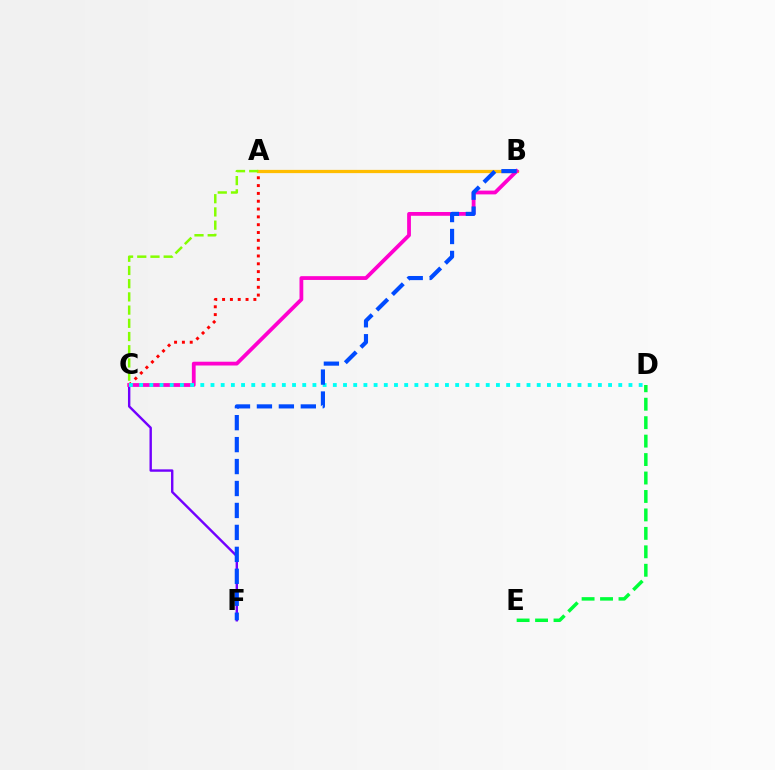{('A', 'C'): [{'color': '#ff0000', 'line_style': 'dotted', 'thickness': 2.13}, {'color': '#84ff00', 'line_style': 'dashed', 'thickness': 1.79}], ('A', 'B'): [{'color': '#ffbd00', 'line_style': 'solid', 'thickness': 2.34}], ('C', 'F'): [{'color': '#7200ff', 'line_style': 'solid', 'thickness': 1.73}], ('B', 'C'): [{'color': '#ff00cf', 'line_style': 'solid', 'thickness': 2.73}], ('C', 'D'): [{'color': '#00fff6', 'line_style': 'dotted', 'thickness': 2.77}], ('D', 'E'): [{'color': '#00ff39', 'line_style': 'dashed', 'thickness': 2.51}], ('B', 'F'): [{'color': '#004bff', 'line_style': 'dashed', 'thickness': 2.98}]}